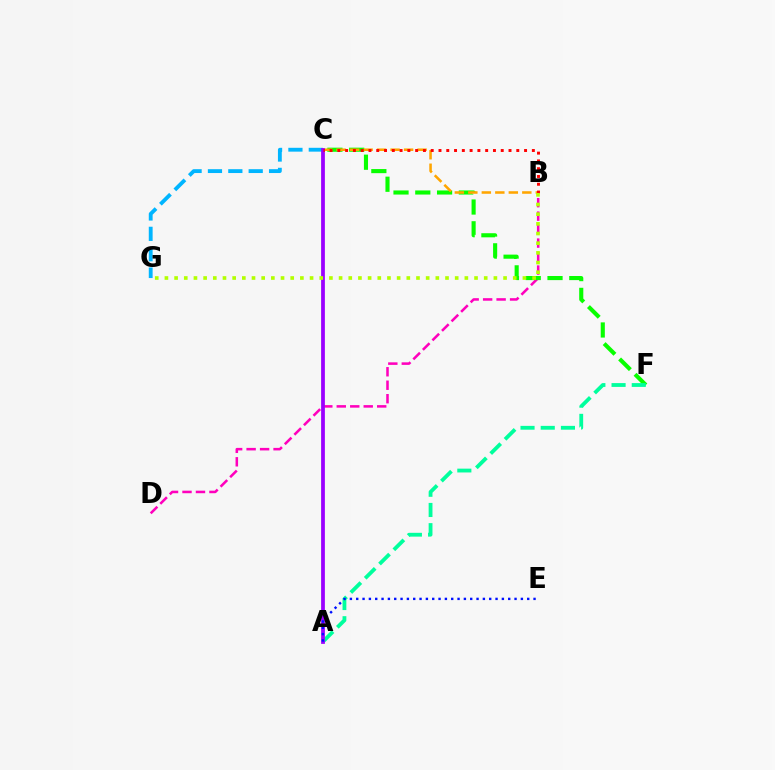{('B', 'D'): [{'color': '#ff00bd', 'line_style': 'dashed', 'thickness': 1.83}], ('C', 'G'): [{'color': '#00b5ff', 'line_style': 'dashed', 'thickness': 2.77}], ('C', 'F'): [{'color': '#08ff00', 'line_style': 'dashed', 'thickness': 2.96}], ('B', 'C'): [{'color': '#ffa500', 'line_style': 'dashed', 'thickness': 1.83}, {'color': '#ff0000', 'line_style': 'dotted', 'thickness': 2.11}], ('A', 'F'): [{'color': '#00ff9d', 'line_style': 'dashed', 'thickness': 2.75}], ('A', 'C'): [{'color': '#9b00ff', 'line_style': 'solid', 'thickness': 2.71}], ('B', 'G'): [{'color': '#b3ff00', 'line_style': 'dotted', 'thickness': 2.63}], ('A', 'E'): [{'color': '#0010ff', 'line_style': 'dotted', 'thickness': 1.72}]}